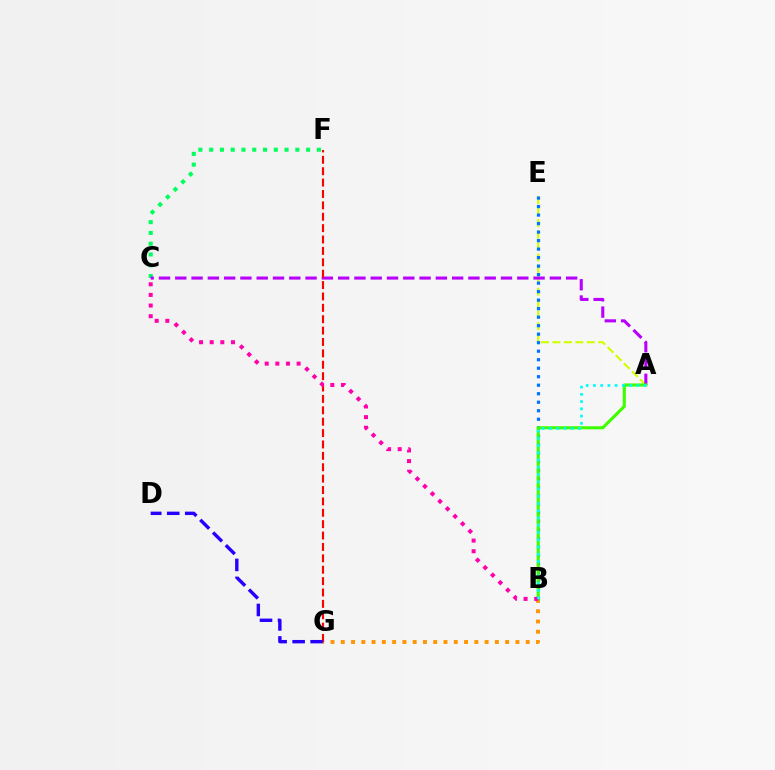{('B', 'G'): [{'color': '#ff9400', 'line_style': 'dotted', 'thickness': 2.79}], ('C', 'F'): [{'color': '#00ff5c', 'line_style': 'dotted', 'thickness': 2.93}], ('A', 'E'): [{'color': '#d1ff00', 'line_style': 'dashed', 'thickness': 1.56}], ('A', 'C'): [{'color': '#b900ff', 'line_style': 'dashed', 'thickness': 2.21}], ('F', 'G'): [{'color': '#ff0000', 'line_style': 'dashed', 'thickness': 1.55}], ('D', 'G'): [{'color': '#2500ff', 'line_style': 'dashed', 'thickness': 2.45}], ('B', 'E'): [{'color': '#0074ff', 'line_style': 'dotted', 'thickness': 2.31}], ('A', 'B'): [{'color': '#3dff00', 'line_style': 'solid', 'thickness': 2.24}, {'color': '#00fff6', 'line_style': 'dotted', 'thickness': 1.97}], ('B', 'C'): [{'color': '#ff00ac', 'line_style': 'dotted', 'thickness': 2.89}]}